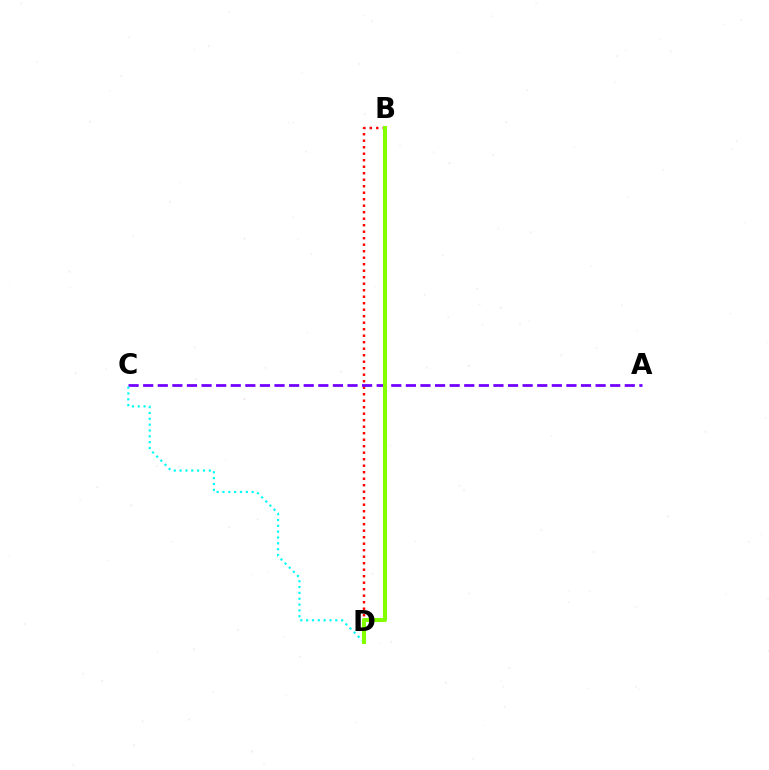{('B', 'D'): [{'color': '#ff0000', 'line_style': 'dotted', 'thickness': 1.77}, {'color': '#84ff00', 'line_style': 'solid', 'thickness': 2.94}], ('A', 'C'): [{'color': '#7200ff', 'line_style': 'dashed', 'thickness': 1.98}], ('C', 'D'): [{'color': '#00fff6', 'line_style': 'dotted', 'thickness': 1.59}]}